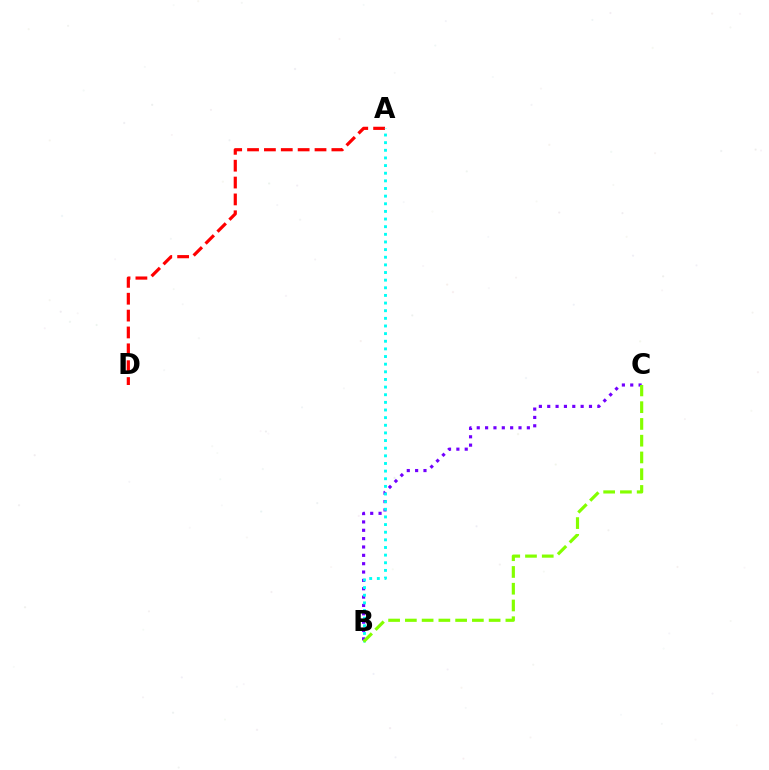{('B', 'C'): [{'color': '#7200ff', 'line_style': 'dotted', 'thickness': 2.27}, {'color': '#84ff00', 'line_style': 'dashed', 'thickness': 2.28}], ('A', 'D'): [{'color': '#ff0000', 'line_style': 'dashed', 'thickness': 2.29}], ('A', 'B'): [{'color': '#00fff6', 'line_style': 'dotted', 'thickness': 2.08}]}